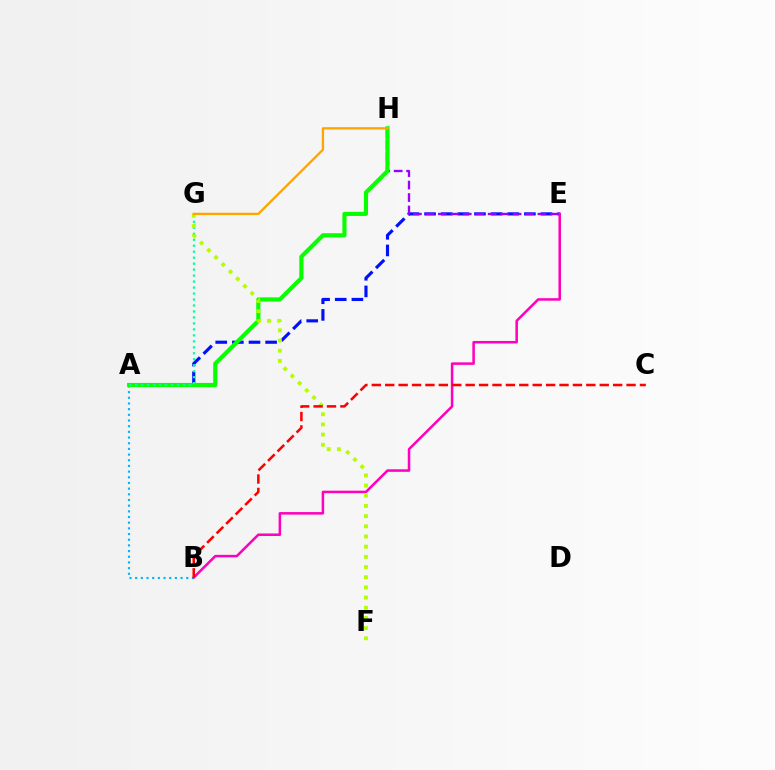{('A', 'E'): [{'color': '#0010ff', 'line_style': 'dashed', 'thickness': 2.26}], ('E', 'H'): [{'color': '#9b00ff', 'line_style': 'dashed', 'thickness': 1.69}], ('A', 'B'): [{'color': '#00b5ff', 'line_style': 'dotted', 'thickness': 1.54}], ('A', 'H'): [{'color': '#08ff00', 'line_style': 'solid', 'thickness': 2.99}], ('A', 'G'): [{'color': '#00ff9d', 'line_style': 'dotted', 'thickness': 1.62}], ('B', 'E'): [{'color': '#ff00bd', 'line_style': 'solid', 'thickness': 1.82}], ('F', 'G'): [{'color': '#b3ff00', 'line_style': 'dotted', 'thickness': 2.77}], ('B', 'C'): [{'color': '#ff0000', 'line_style': 'dashed', 'thickness': 1.82}], ('G', 'H'): [{'color': '#ffa500', 'line_style': 'solid', 'thickness': 1.67}]}